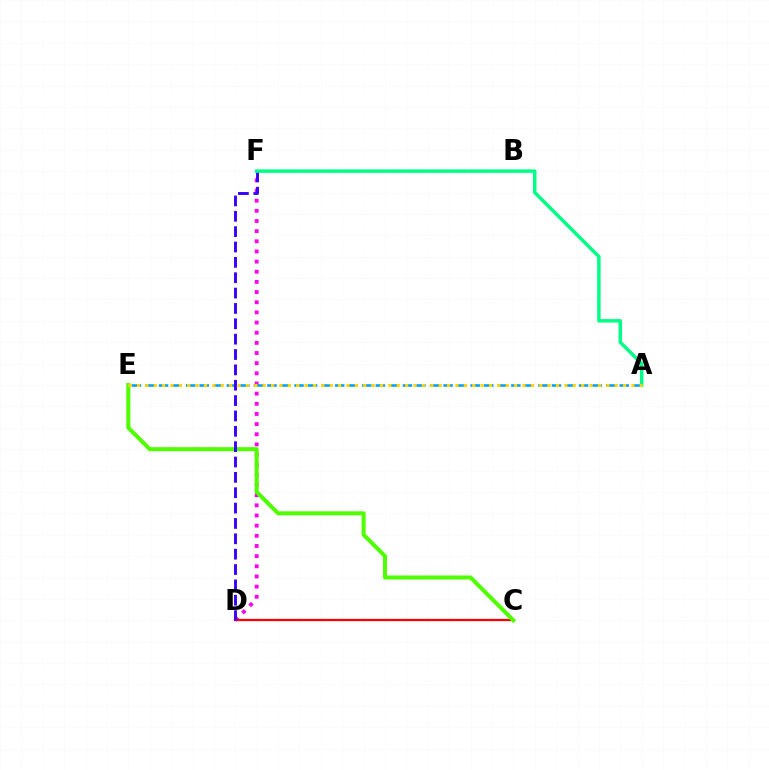{('D', 'F'): [{'color': '#ff00ed', 'line_style': 'dotted', 'thickness': 2.76}, {'color': '#3700ff', 'line_style': 'dashed', 'thickness': 2.09}], ('C', 'D'): [{'color': '#ff0000', 'line_style': 'solid', 'thickness': 1.63}], ('C', 'E'): [{'color': '#4fff00', 'line_style': 'solid', 'thickness': 2.9}], ('A', 'E'): [{'color': '#009eff', 'line_style': 'dashed', 'thickness': 1.84}, {'color': '#ffd500', 'line_style': 'dotted', 'thickness': 2.28}], ('A', 'F'): [{'color': '#00ff86', 'line_style': 'solid', 'thickness': 2.49}]}